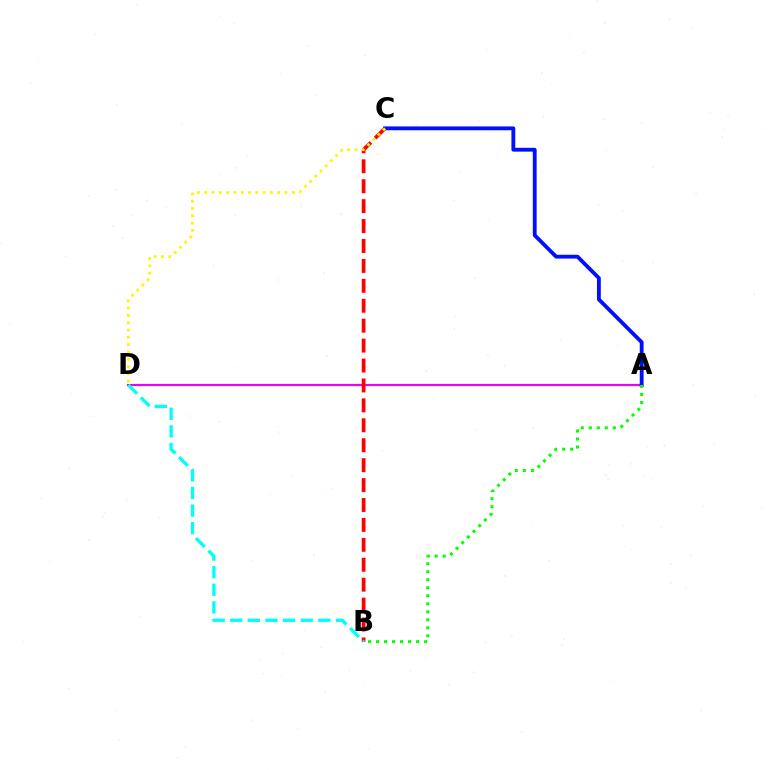{('A', 'D'): [{'color': '#ee00ff', 'line_style': 'solid', 'thickness': 1.55}], ('B', 'C'): [{'color': '#ff0000', 'line_style': 'dashed', 'thickness': 2.71}], ('A', 'C'): [{'color': '#0010ff', 'line_style': 'solid', 'thickness': 2.76}], ('B', 'D'): [{'color': '#00fff6', 'line_style': 'dashed', 'thickness': 2.39}], ('C', 'D'): [{'color': '#fcf500', 'line_style': 'dotted', 'thickness': 1.98}], ('A', 'B'): [{'color': '#08ff00', 'line_style': 'dotted', 'thickness': 2.18}]}